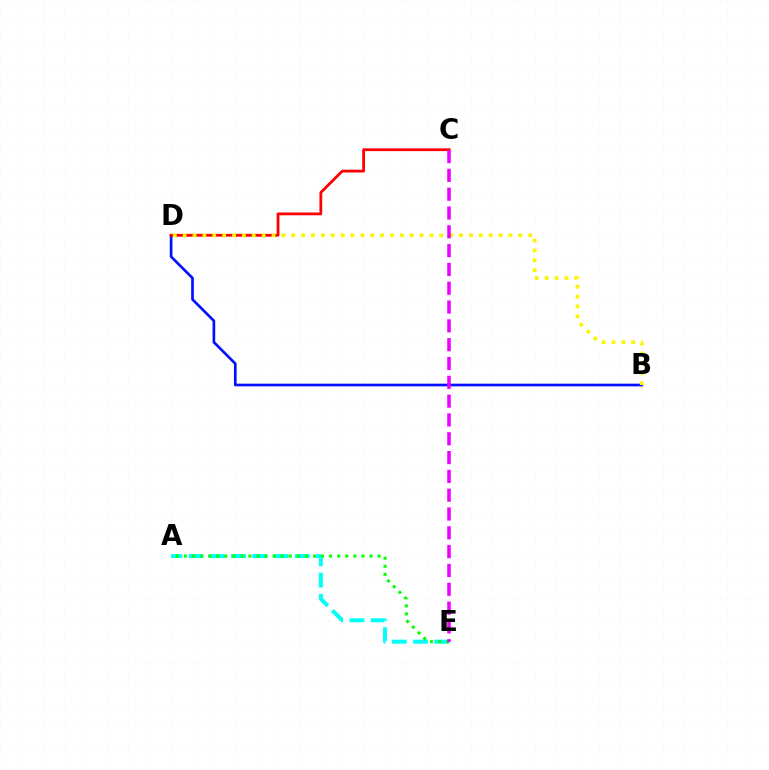{('A', 'E'): [{'color': '#00fff6', 'line_style': 'dashed', 'thickness': 2.89}, {'color': '#08ff00', 'line_style': 'dotted', 'thickness': 2.19}], ('B', 'D'): [{'color': '#0010ff', 'line_style': 'solid', 'thickness': 1.92}, {'color': '#fcf500', 'line_style': 'dotted', 'thickness': 2.68}], ('C', 'D'): [{'color': '#ff0000', 'line_style': 'solid', 'thickness': 2.0}], ('C', 'E'): [{'color': '#ee00ff', 'line_style': 'dashed', 'thickness': 2.56}]}